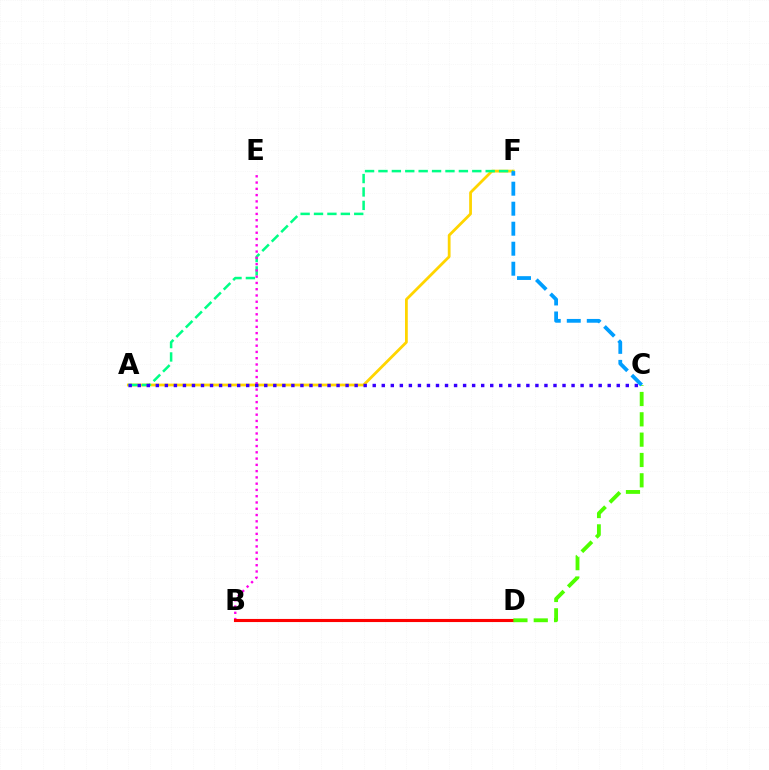{('A', 'F'): [{'color': '#ffd500', 'line_style': 'solid', 'thickness': 2.0}, {'color': '#00ff86', 'line_style': 'dashed', 'thickness': 1.82}], ('B', 'E'): [{'color': '#ff00ed', 'line_style': 'dotted', 'thickness': 1.7}], ('B', 'D'): [{'color': '#ff0000', 'line_style': 'solid', 'thickness': 2.24}], ('C', 'D'): [{'color': '#4fff00', 'line_style': 'dashed', 'thickness': 2.76}], ('A', 'C'): [{'color': '#3700ff', 'line_style': 'dotted', 'thickness': 2.46}], ('C', 'F'): [{'color': '#009eff', 'line_style': 'dashed', 'thickness': 2.72}]}